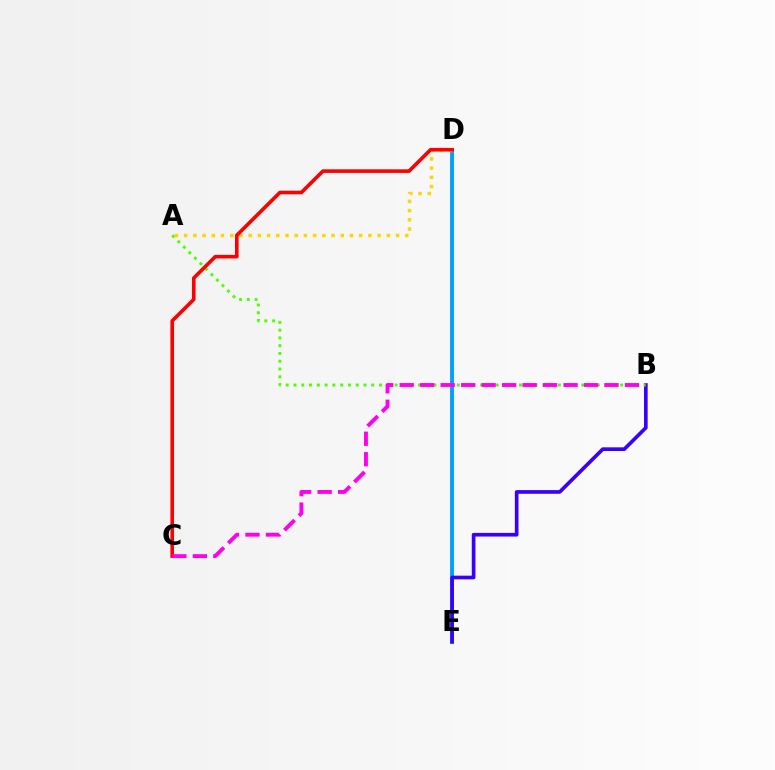{('D', 'E'): [{'color': '#00ff86', 'line_style': 'solid', 'thickness': 1.92}, {'color': '#009eff', 'line_style': 'solid', 'thickness': 2.76}], ('A', 'D'): [{'color': '#ffd500', 'line_style': 'dotted', 'thickness': 2.5}], ('B', 'E'): [{'color': '#3700ff', 'line_style': 'solid', 'thickness': 2.64}], ('A', 'B'): [{'color': '#4fff00', 'line_style': 'dotted', 'thickness': 2.11}], ('C', 'D'): [{'color': '#ff0000', 'line_style': 'solid', 'thickness': 2.6}], ('B', 'C'): [{'color': '#ff00ed', 'line_style': 'dashed', 'thickness': 2.78}]}